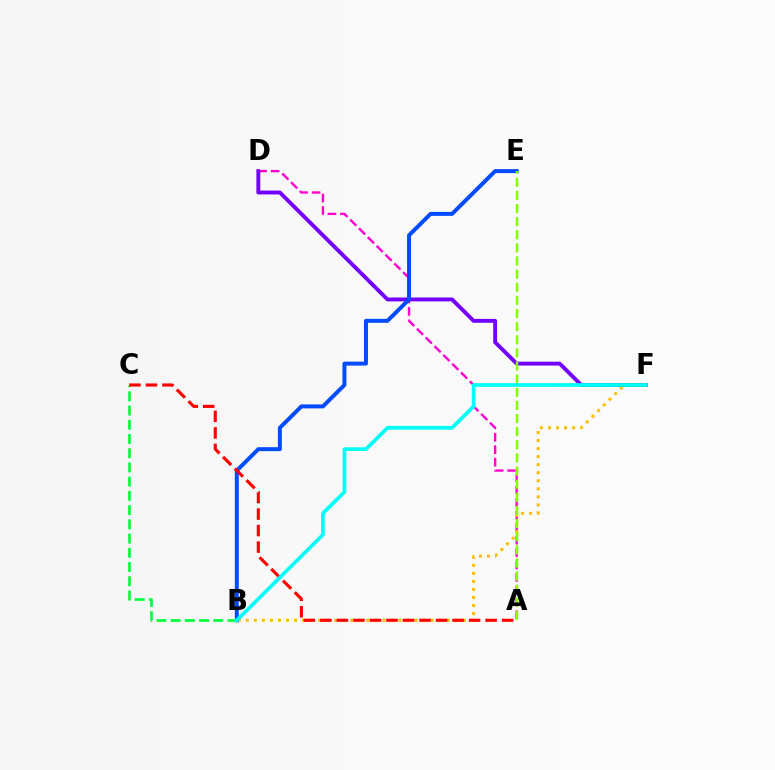{('A', 'D'): [{'color': '#ff00cf', 'line_style': 'dashed', 'thickness': 1.69}], ('D', 'F'): [{'color': '#7200ff', 'line_style': 'solid', 'thickness': 2.79}], ('B', 'F'): [{'color': '#ffbd00', 'line_style': 'dotted', 'thickness': 2.18}, {'color': '#00fff6', 'line_style': 'solid', 'thickness': 2.66}], ('B', 'E'): [{'color': '#004bff', 'line_style': 'solid', 'thickness': 2.85}], ('A', 'E'): [{'color': '#84ff00', 'line_style': 'dashed', 'thickness': 1.78}], ('B', 'C'): [{'color': '#00ff39', 'line_style': 'dashed', 'thickness': 1.93}], ('A', 'C'): [{'color': '#ff0000', 'line_style': 'dashed', 'thickness': 2.24}]}